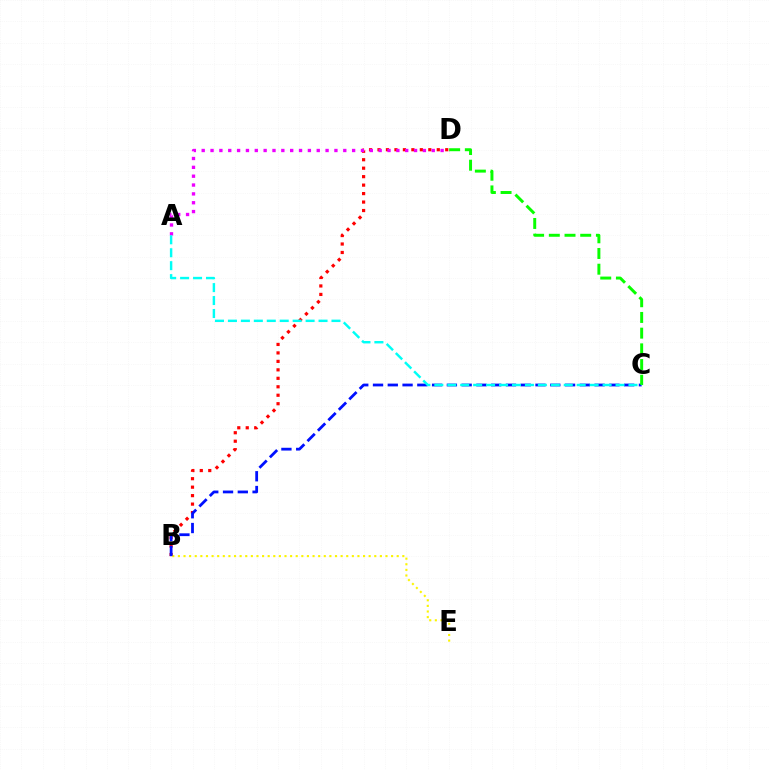{('B', 'D'): [{'color': '#ff0000', 'line_style': 'dotted', 'thickness': 2.3}], ('B', 'E'): [{'color': '#fcf500', 'line_style': 'dotted', 'thickness': 1.52}], ('A', 'D'): [{'color': '#ee00ff', 'line_style': 'dotted', 'thickness': 2.4}], ('B', 'C'): [{'color': '#0010ff', 'line_style': 'dashed', 'thickness': 2.01}], ('C', 'D'): [{'color': '#08ff00', 'line_style': 'dashed', 'thickness': 2.13}], ('A', 'C'): [{'color': '#00fff6', 'line_style': 'dashed', 'thickness': 1.76}]}